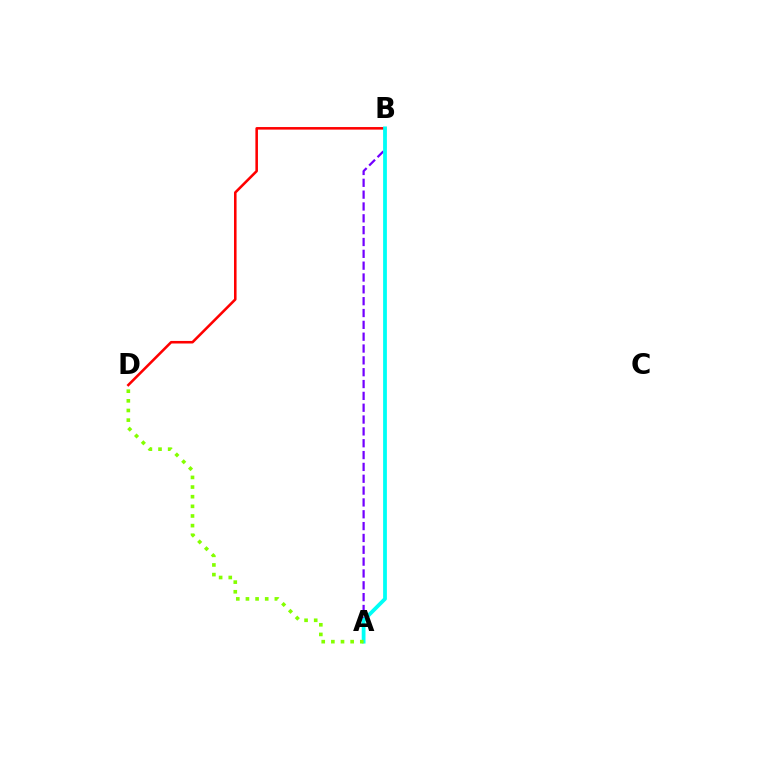{('A', 'B'): [{'color': '#7200ff', 'line_style': 'dashed', 'thickness': 1.61}, {'color': '#00fff6', 'line_style': 'solid', 'thickness': 2.72}], ('B', 'D'): [{'color': '#ff0000', 'line_style': 'solid', 'thickness': 1.84}], ('A', 'D'): [{'color': '#84ff00', 'line_style': 'dotted', 'thickness': 2.62}]}